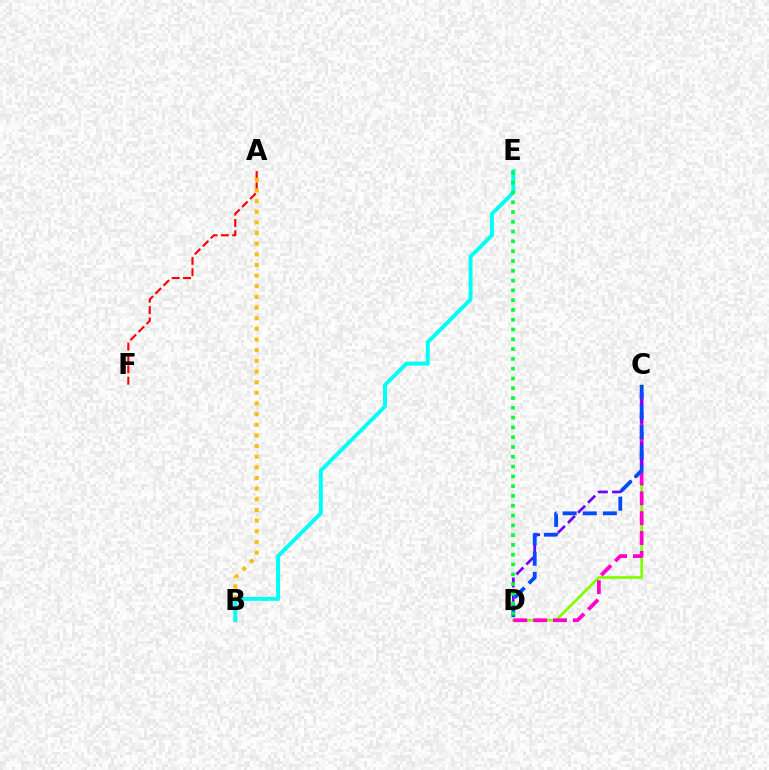{('C', 'D'): [{'color': '#84ff00', 'line_style': 'solid', 'thickness': 1.99}, {'color': '#ff00cf', 'line_style': 'dashed', 'thickness': 2.7}, {'color': '#7200ff', 'line_style': 'dashed', 'thickness': 1.94}, {'color': '#004bff', 'line_style': 'dashed', 'thickness': 2.73}], ('A', 'F'): [{'color': '#ff0000', 'line_style': 'dashed', 'thickness': 1.54}], ('A', 'B'): [{'color': '#ffbd00', 'line_style': 'dotted', 'thickness': 2.89}], ('B', 'E'): [{'color': '#00fff6', 'line_style': 'solid', 'thickness': 2.83}], ('D', 'E'): [{'color': '#00ff39', 'line_style': 'dotted', 'thickness': 2.66}]}